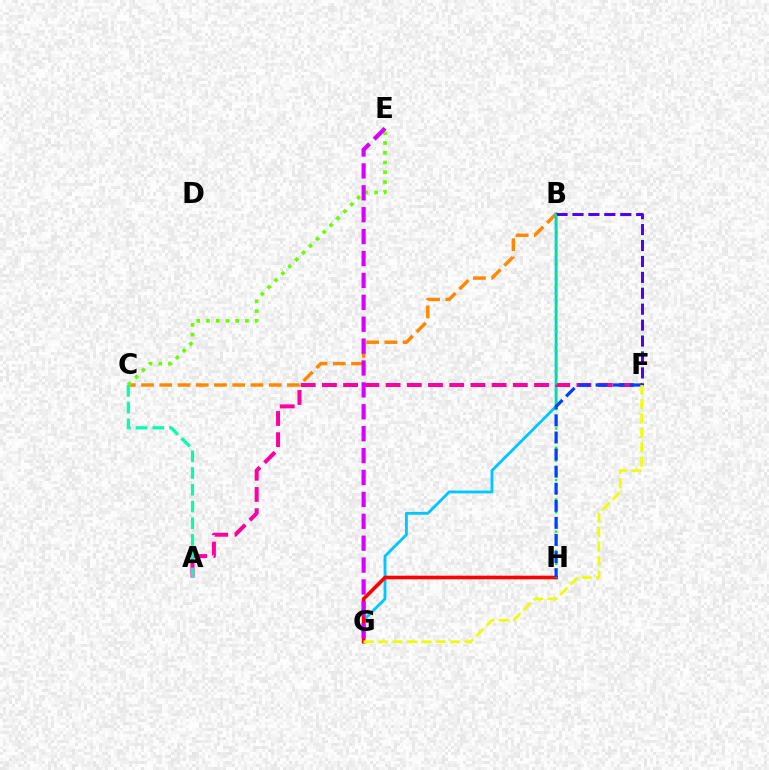{('B', 'C'): [{'color': '#ff8800', 'line_style': 'dashed', 'thickness': 2.48}], ('B', 'G'): [{'color': '#00c7ff', 'line_style': 'solid', 'thickness': 2.06}], ('A', 'F'): [{'color': '#ff00a0', 'line_style': 'dashed', 'thickness': 2.88}], ('A', 'C'): [{'color': '#00ffaf', 'line_style': 'dashed', 'thickness': 2.27}], ('G', 'H'): [{'color': '#ff0000', 'line_style': 'solid', 'thickness': 2.6}], ('C', 'E'): [{'color': '#66ff00', 'line_style': 'dotted', 'thickness': 2.65}], ('B', 'F'): [{'color': '#4f00ff', 'line_style': 'dashed', 'thickness': 2.16}], ('B', 'H'): [{'color': '#00ff27', 'line_style': 'dotted', 'thickness': 1.75}], ('F', 'H'): [{'color': '#003fff', 'line_style': 'dashed', 'thickness': 2.32}], ('E', 'G'): [{'color': '#d600ff', 'line_style': 'dashed', 'thickness': 2.97}], ('F', 'G'): [{'color': '#eeff00', 'line_style': 'dashed', 'thickness': 1.96}]}